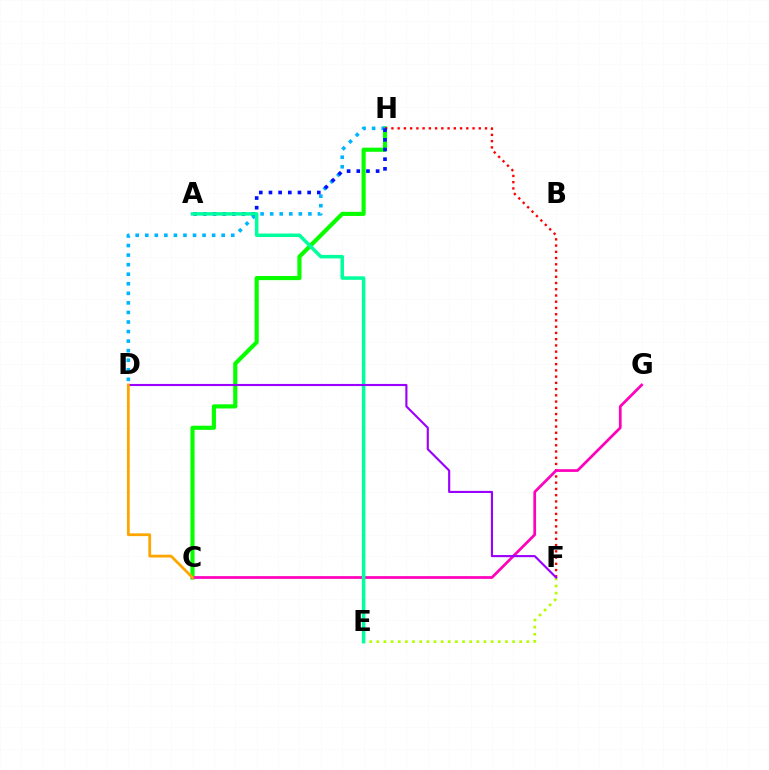{('C', 'H'): [{'color': '#08ff00', 'line_style': 'solid', 'thickness': 2.98}], ('D', 'H'): [{'color': '#00b5ff', 'line_style': 'dotted', 'thickness': 2.6}], ('F', 'H'): [{'color': '#ff0000', 'line_style': 'dotted', 'thickness': 1.7}], ('E', 'F'): [{'color': '#b3ff00', 'line_style': 'dotted', 'thickness': 1.94}], ('A', 'H'): [{'color': '#0010ff', 'line_style': 'dotted', 'thickness': 2.63}], ('C', 'G'): [{'color': '#ff00bd', 'line_style': 'solid', 'thickness': 1.96}], ('A', 'E'): [{'color': '#00ff9d', 'line_style': 'solid', 'thickness': 2.52}], ('D', 'F'): [{'color': '#9b00ff', 'line_style': 'solid', 'thickness': 1.53}], ('C', 'D'): [{'color': '#ffa500', 'line_style': 'solid', 'thickness': 2.0}]}